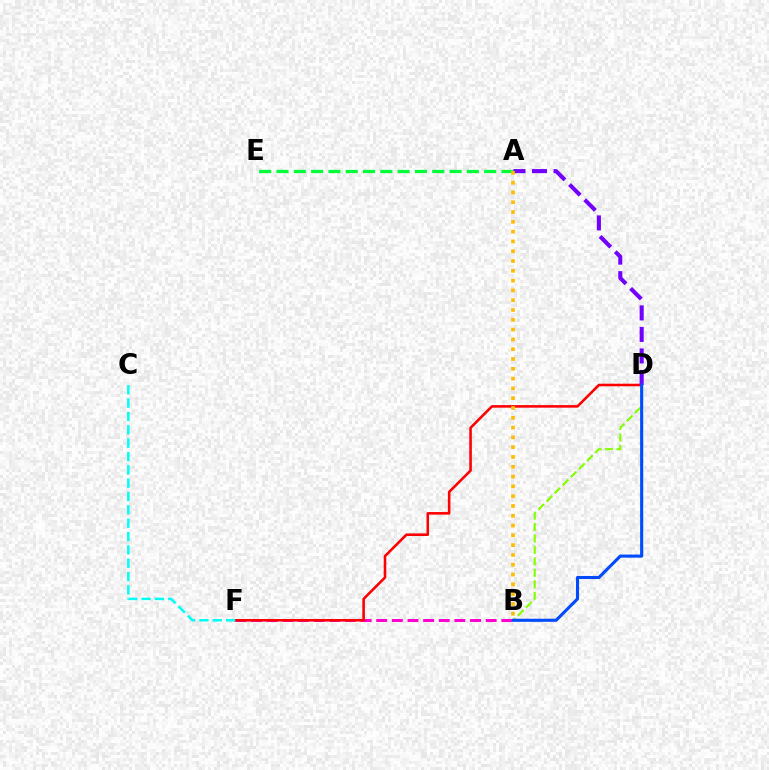{('A', 'E'): [{'color': '#00ff39', 'line_style': 'dashed', 'thickness': 2.35}], ('B', 'F'): [{'color': '#ff00cf', 'line_style': 'dashed', 'thickness': 2.12}], ('B', 'D'): [{'color': '#84ff00', 'line_style': 'dashed', 'thickness': 1.56}, {'color': '#004bff', 'line_style': 'solid', 'thickness': 2.23}], ('D', 'F'): [{'color': '#ff0000', 'line_style': 'solid', 'thickness': 1.85}], ('A', 'D'): [{'color': '#7200ff', 'line_style': 'dashed', 'thickness': 2.93}], ('A', 'B'): [{'color': '#ffbd00', 'line_style': 'dotted', 'thickness': 2.66}], ('C', 'F'): [{'color': '#00fff6', 'line_style': 'dashed', 'thickness': 1.81}]}